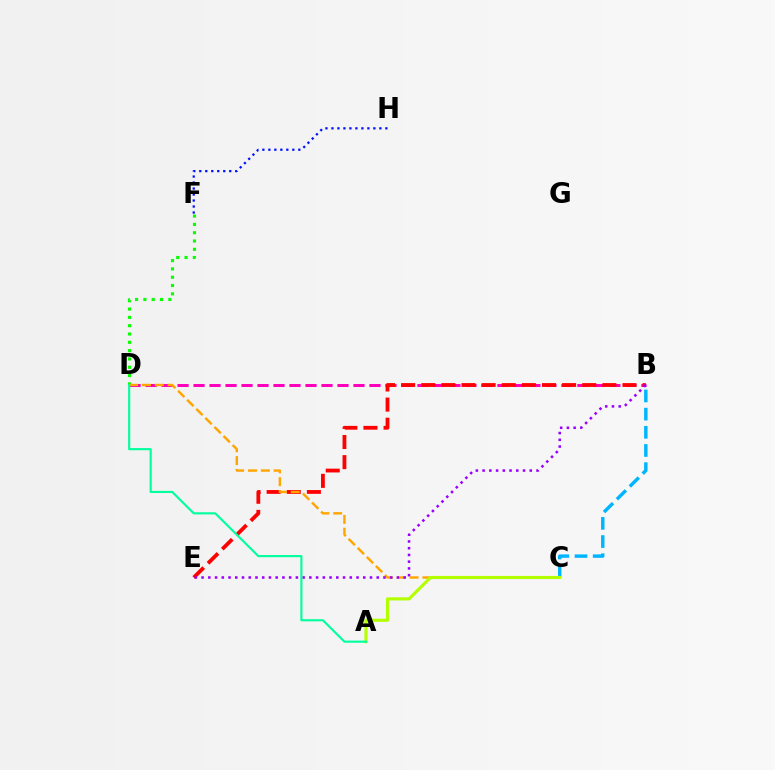{('B', 'D'): [{'color': '#ff00bd', 'line_style': 'dashed', 'thickness': 2.17}], ('D', 'F'): [{'color': '#08ff00', 'line_style': 'dotted', 'thickness': 2.26}], ('B', 'E'): [{'color': '#ff0000', 'line_style': 'dashed', 'thickness': 2.73}, {'color': '#9b00ff', 'line_style': 'dotted', 'thickness': 1.83}], ('F', 'H'): [{'color': '#0010ff', 'line_style': 'dotted', 'thickness': 1.63}], ('C', 'D'): [{'color': '#ffa500', 'line_style': 'dashed', 'thickness': 1.74}], ('B', 'C'): [{'color': '#00b5ff', 'line_style': 'dashed', 'thickness': 2.47}], ('A', 'C'): [{'color': '#b3ff00', 'line_style': 'solid', 'thickness': 2.25}], ('A', 'D'): [{'color': '#00ff9d', 'line_style': 'solid', 'thickness': 1.53}]}